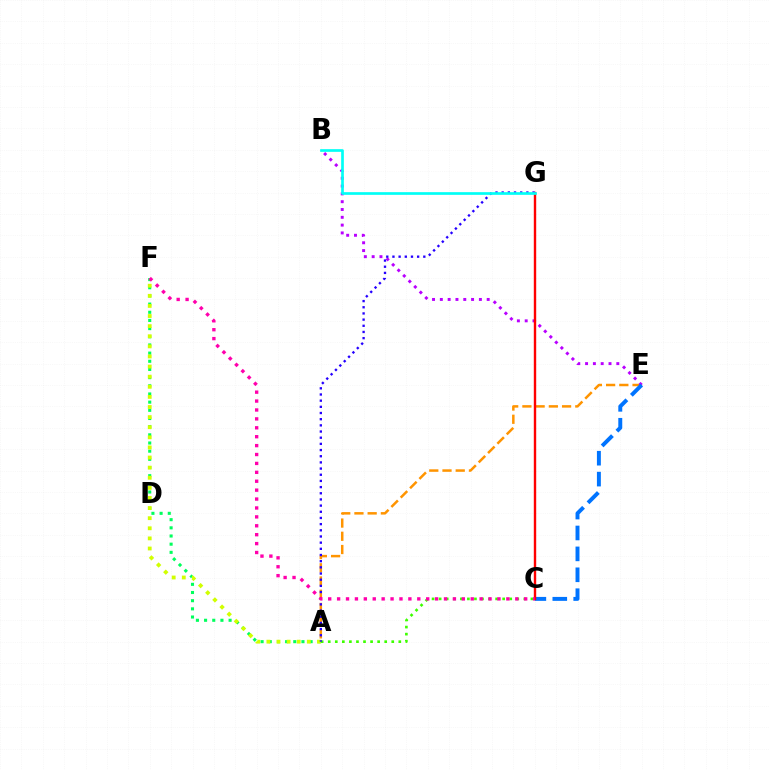{('A', 'E'): [{'color': '#ff9400', 'line_style': 'dashed', 'thickness': 1.8}], ('A', 'F'): [{'color': '#00ff5c', 'line_style': 'dotted', 'thickness': 2.22}, {'color': '#d1ff00', 'line_style': 'dotted', 'thickness': 2.75}], ('B', 'E'): [{'color': '#b900ff', 'line_style': 'dotted', 'thickness': 2.12}], ('C', 'E'): [{'color': '#0074ff', 'line_style': 'dashed', 'thickness': 2.84}], ('C', 'G'): [{'color': '#ff0000', 'line_style': 'solid', 'thickness': 1.73}], ('A', 'C'): [{'color': '#3dff00', 'line_style': 'dotted', 'thickness': 1.92}], ('A', 'G'): [{'color': '#2500ff', 'line_style': 'dotted', 'thickness': 1.68}], ('B', 'G'): [{'color': '#00fff6', 'line_style': 'solid', 'thickness': 1.93}], ('C', 'F'): [{'color': '#ff00ac', 'line_style': 'dotted', 'thickness': 2.42}]}